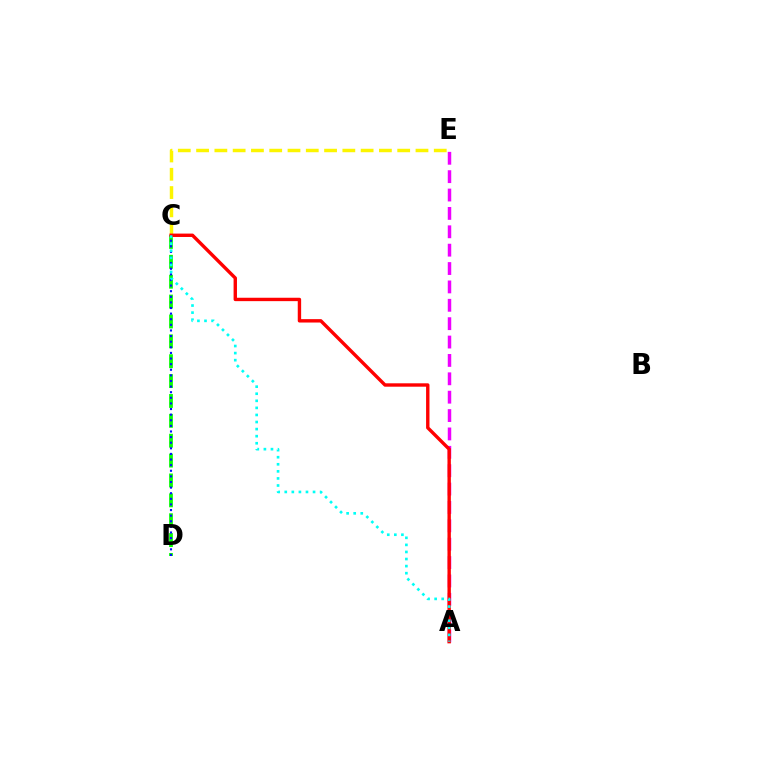{('A', 'E'): [{'color': '#ee00ff', 'line_style': 'dashed', 'thickness': 2.5}], ('C', 'D'): [{'color': '#08ff00', 'line_style': 'dashed', 'thickness': 2.7}, {'color': '#0010ff', 'line_style': 'dotted', 'thickness': 1.52}], ('C', 'E'): [{'color': '#fcf500', 'line_style': 'dashed', 'thickness': 2.48}], ('A', 'C'): [{'color': '#ff0000', 'line_style': 'solid', 'thickness': 2.44}, {'color': '#00fff6', 'line_style': 'dotted', 'thickness': 1.92}]}